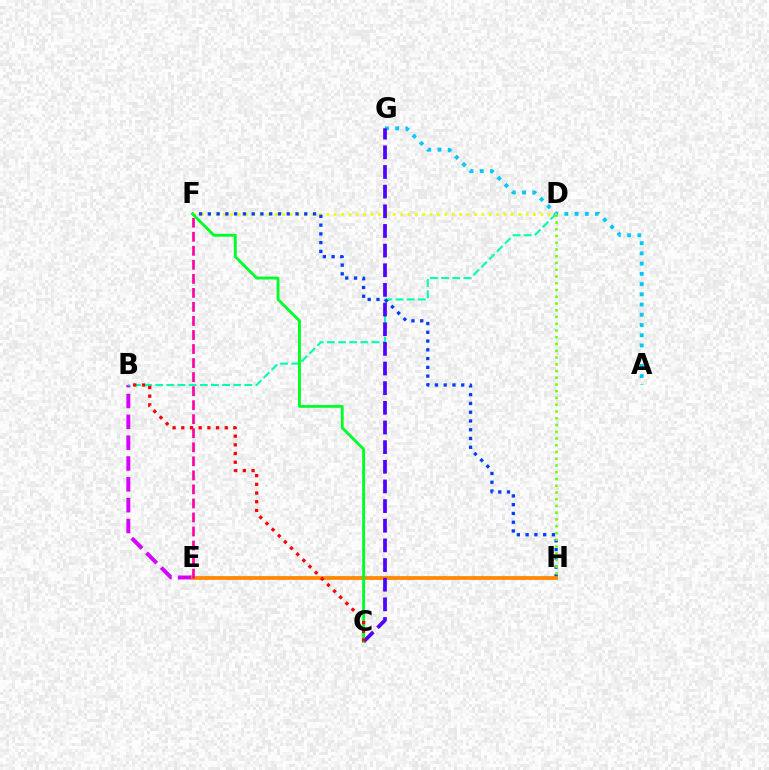{('B', 'E'): [{'color': '#d600ff', 'line_style': 'dashed', 'thickness': 2.83}], ('B', 'D'): [{'color': '#00ffaf', 'line_style': 'dashed', 'thickness': 1.51}], ('A', 'G'): [{'color': '#00c7ff', 'line_style': 'dotted', 'thickness': 2.78}], ('D', 'F'): [{'color': '#eeff00', 'line_style': 'dotted', 'thickness': 2.01}], ('F', 'H'): [{'color': '#003fff', 'line_style': 'dotted', 'thickness': 2.38}], ('E', 'H'): [{'color': '#ff8800', 'line_style': 'solid', 'thickness': 2.7}], ('C', 'G'): [{'color': '#4f00ff', 'line_style': 'dashed', 'thickness': 2.67}], ('D', 'H'): [{'color': '#66ff00', 'line_style': 'dotted', 'thickness': 1.83}], ('E', 'F'): [{'color': '#ff00a0', 'line_style': 'dashed', 'thickness': 1.91}], ('C', 'F'): [{'color': '#00ff27', 'line_style': 'solid', 'thickness': 2.06}], ('B', 'C'): [{'color': '#ff0000', 'line_style': 'dotted', 'thickness': 2.36}]}